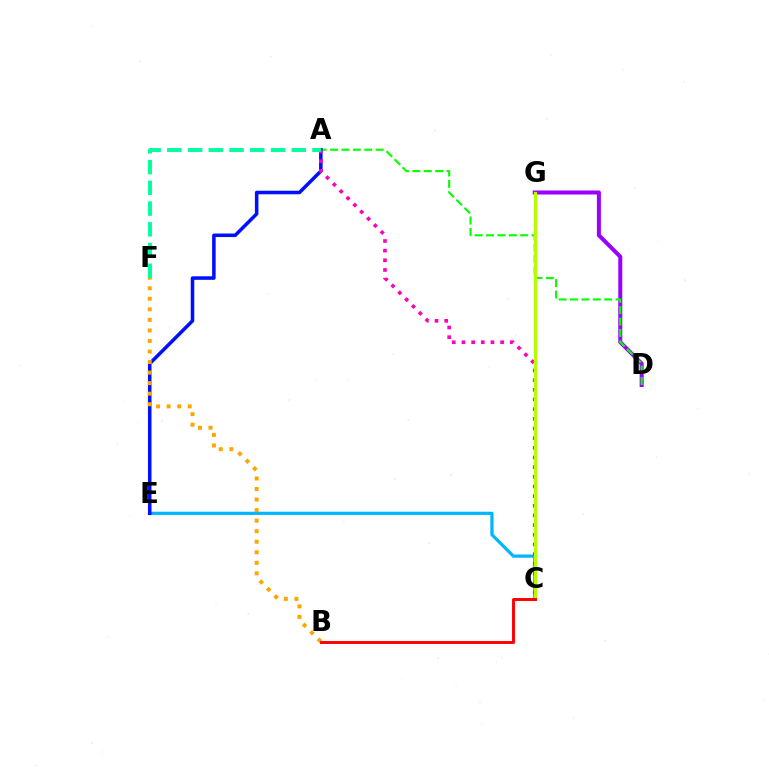{('C', 'E'): [{'color': '#00b5ff', 'line_style': 'solid', 'thickness': 2.32}], ('D', 'G'): [{'color': '#9b00ff', 'line_style': 'solid', 'thickness': 2.89}], ('A', 'D'): [{'color': '#08ff00', 'line_style': 'dashed', 'thickness': 1.55}], ('A', 'E'): [{'color': '#0010ff', 'line_style': 'solid', 'thickness': 2.55}], ('A', 'C'): [{'color': '#ff00bd', 'line_style': 'dotted', 'thickness': 2.63}], ('C', 'G'): [{'color': '#b3ff00', 'line_style': 'solid', 'thickness': 2.3}], ('B', 'F'): [{'color': '#ffa500', 'line_style': 'dotted', 'thickness': 2.86}], ('A', 'F'): [{'color': '#00ff9d', 'line_style': 'dashed', 'thickness': 2.82}], ('B', 'C'): [{'color': '#ff0000', 'line_style': 'solid', 'thickness': 2.12}]}